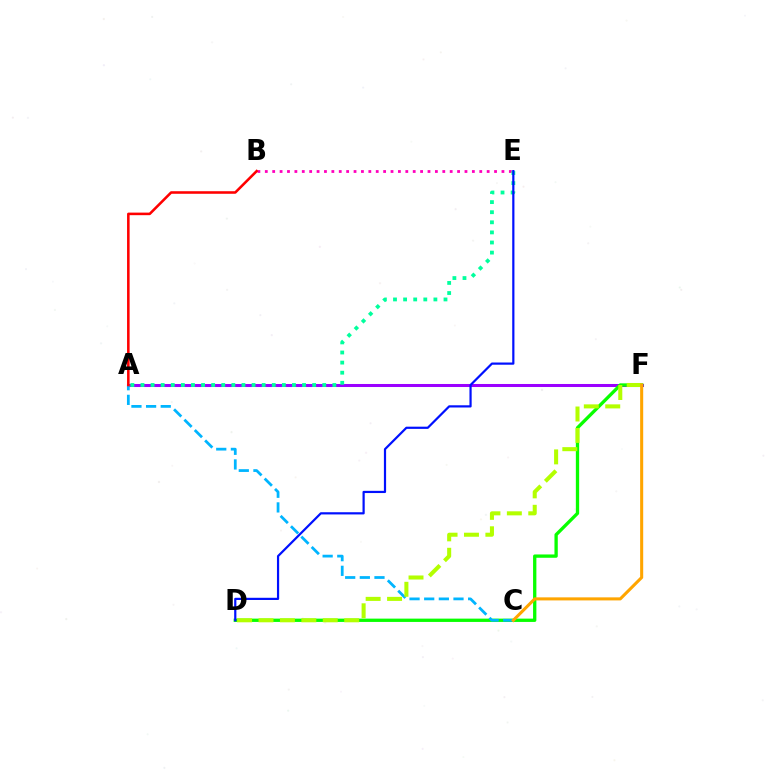{('A', 'F'): [{'color': '#9b00ff', 'line_style': 'solid', 'thickness': 2.18}], ('B', 'E'): [{'color': '#ff00bd', 'line_style': 'dotted', 'thickness': 2.01}], ('D', 'F'): [{'color': '#08ff00', 'line_style': 'solid', 'thickness': 2.38}, {'color': '#b3ff00', 'line_style': 'dashed', 'thickness': 2.91}], ('A', 'C'): [{'color': '#00b5ff', 'line_style': 'dashed', 'thickness': 1.99}], ('C', 'F'): [{'color': '#ffa500', 'line_style': 'solid', 'thickness': 2.2}], ('A', 'B'): [{'color': '#ff0000', 'line_style': 'solid', 'thickness': 1.84}], ('A', 'E'): [{'color': '#00ff9d', 'line_style': 'dotted', 'thickness': 2.74}], ('D', 'E'): [{'color': '#0010ff', 'line_style': 'solid', 'thickness': 1.59}]}